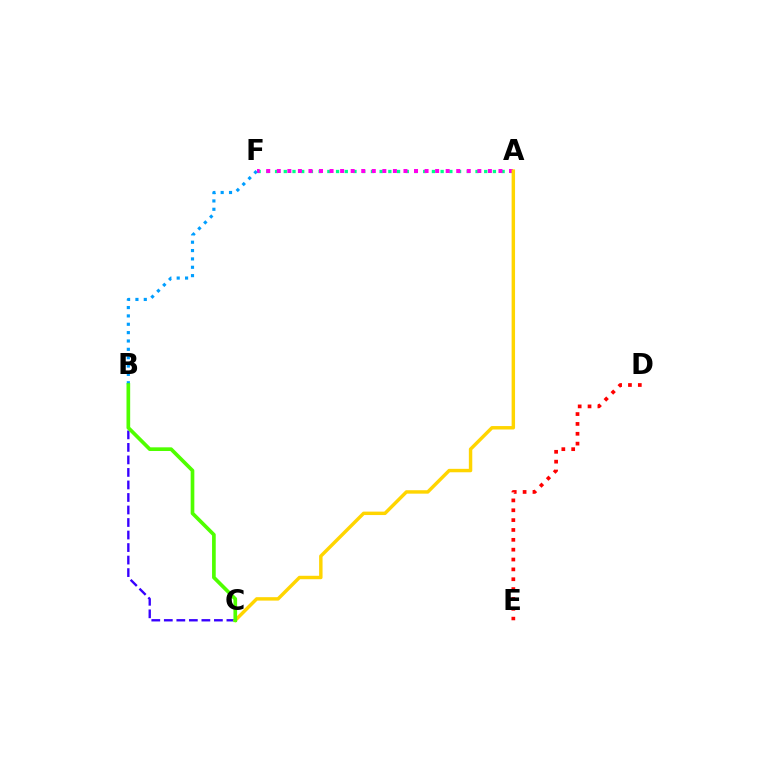{('A', 'F'): [{'color': '#00ff86', 'line_style': 'dotted', 'thickness': 2.37}, {'color': '#ff00ed', 'line_style': 'dotted', 'thickness': 2.87}], ('D', 'E'): [{'color': '#ff0000', 'line_style': 'dotted', 'thickness': 2.68}], ('B', 'F'): [{'color': '#009eff', 'line_style': 'dotted', 'thickness': 2.27}], ('B', 'C'): [{'color': '#3700ff', 'line_style': 'dashed', 'thickness': 1.7}, {'color': '#4fff00', 'line_style': 'solid', 'thickness': 2.65}], ('A', 'C'): [{'color': '#ffd500', 'line_style': 'solid', 'thickness': 2.47}]}